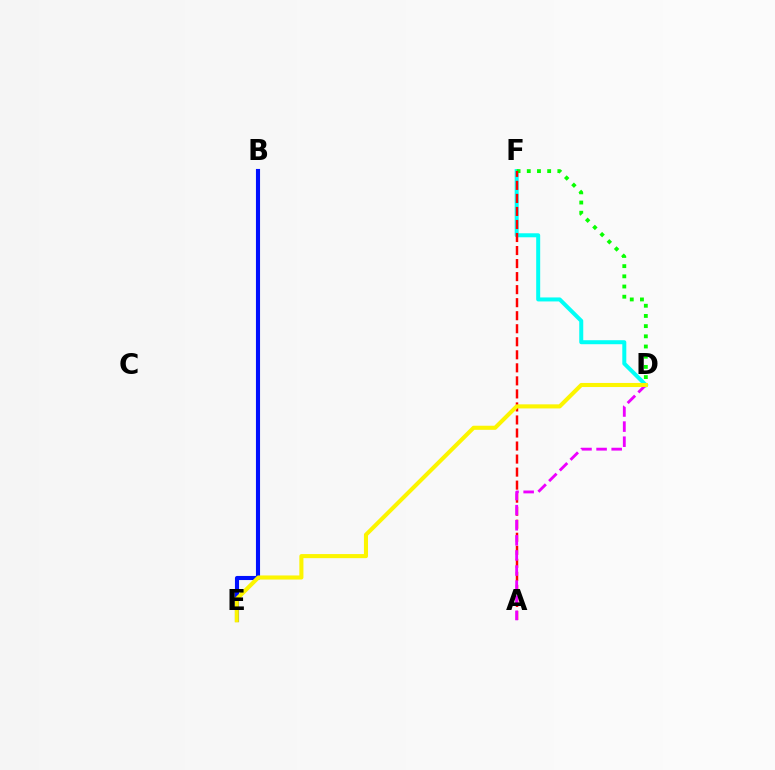{('D', 'F'): [{'color': '#00fff6', 'line_style': 'solid', 'thickness': 2.88}, {'color': '#08ff00', 'line_style': 'dotted', 'thickness': 2.77}], ('B', 'E'): [{'color': '#0010ff', 'line_style': 'solid', 'thickness': 2.95}], ('A', 'F'): [{'color': '#ff0000', 'line_style': 'dashed', 'thickness': 1.77}], ('A', 'D'): [{'color': '#ee00ff', 'line_style': 'dashed', 'thickness': 2.05}], ('D', 'E'): [{'color': '#fcf500', 'line_style': 'solid', 'thickness': 2.94}]}